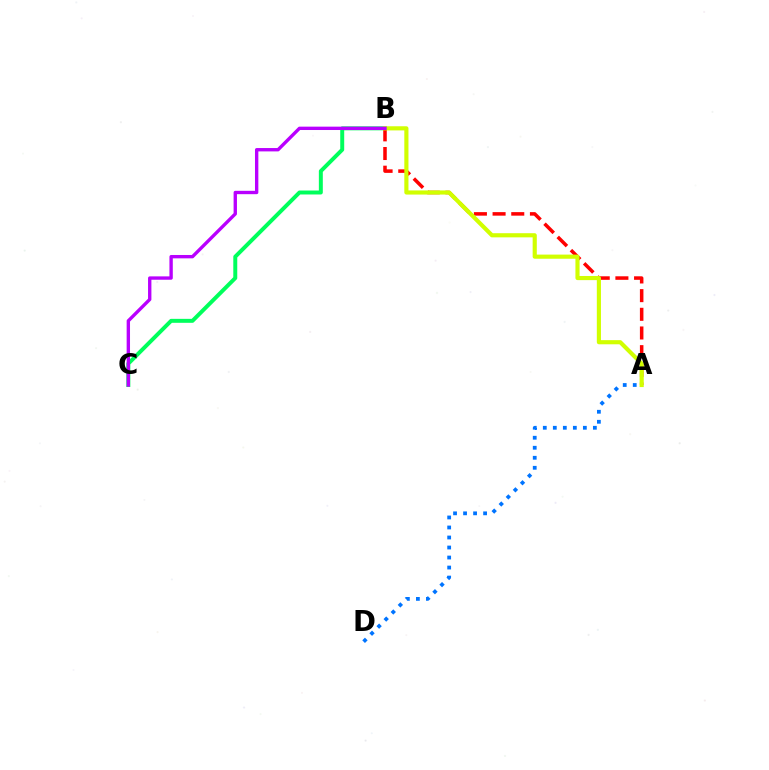{('B', 'C'): [{'color': '#00ff5c', 'line_style': 'solid', 'thickness': 2.85}, {'color': '#b900ff', 'line_style': 'solid', 'thickness': 2.42}], ('A', 'B'): [{'color': '#ff0000', 'line_style': 'dashed', 'thickness': 2.54}, {'color': '#d1ff00', 'line_style': 'solid', 'thickness': 2.98}], ('A', 'D'): [{'color': '#0074ff', 'line_style': 'dotted', 'thickness': 2.72}]}